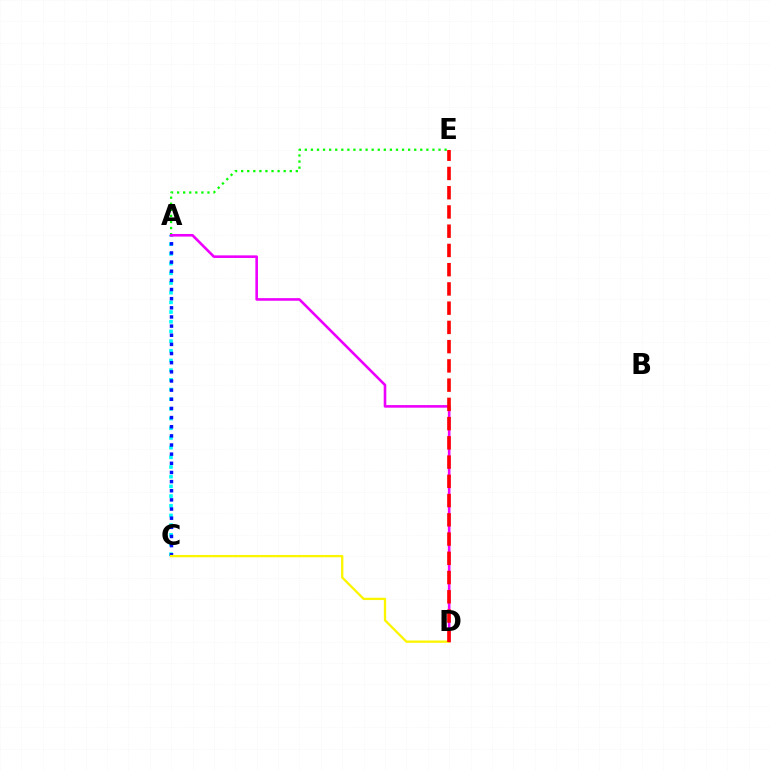{('A', 'C'): [{'color': '#00fff6', 'line_style': 'dotted', 'thickness': 2.63}, {'color': '#0010ff', 'line_style': 'dotted', 'thickness': 2.49}], ('A', 'E'): [{'color': '#08ff00', 'line_style': 'dotted', 'thickness': 1.65}], ('A', 'D'): [{'color': '#ee00ff', 'line_style': 'solid', 'thickness': 1.88}], ('C', 'D'): [{'color': '#fcf500', 'line_style': 'solid', 'thickness': 1.68}], ('D', 'E'): [{'color': '#ff0000', 'line_style': 'dashed', 'thickness': 2.61}]}